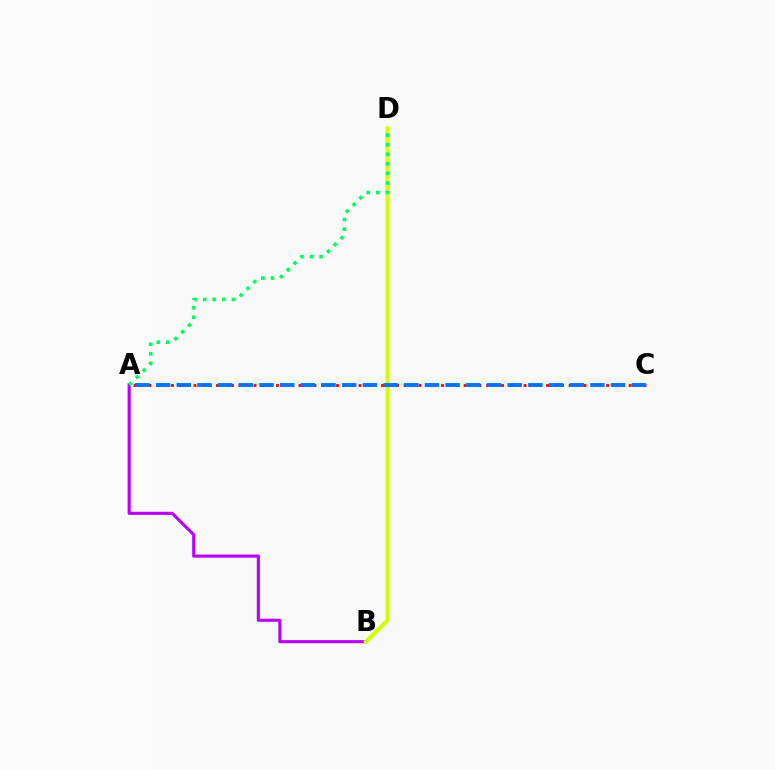{('A', 'C'): [{'color': '#ff0000', 'line_style': 'dotted', 'thickness': 2.04}, {'color': '#0074ff', 'line_style': 'dashed', 'thickness': 2.81}], ('A', 'B'): [{'color': '#b900ff', 'line_style': 'solid', 'thickness': 2.25}], ('B', 'D'): [{'color': '#d1ff00', 'line_style': 'solid', 'thickness': 2.9}], ('A', 'D'): [{'color': '#00ff5c', 'line_style': 'dotted', 'thickness': 2.6}]}